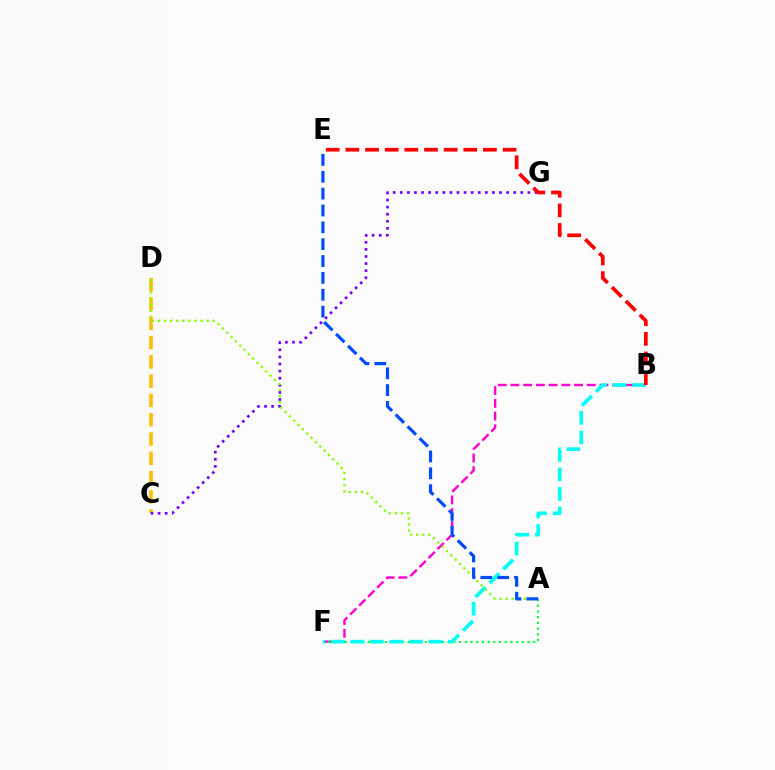{('B', 'F'): [{'color': '#ff00cf', 'line_style': 'dashed', 'thickness': 1.73}, {'color': '#00fff6', 'line_style': 'dashed', 'thickness': 2.65}], ('C', 'D'): [{'color': '#ffbd00', 'line_style': 'dashed', 'thickness': 2.62}], ('A', 'F'): [{'color': '#00ff39', 'line_style': 'dotted', 'thickness': 1.55}], ('C', 'G'): [{'color': '#7200ff', 'line_style': 'dotted', 'thickness': 1.93}], ('A', 'D'): [{'color': '#84ff00', 'line_style': 'dotted', 'thickness': 1.66}], ('B', 'E'): [{'color': '#ff0000', 'line_style': 'dashed', 'thickness': 2.67}], ('A', 'E'): [{'color': '#004bff', 'line_style': 'dashed', 'thickness': 2.29}]}